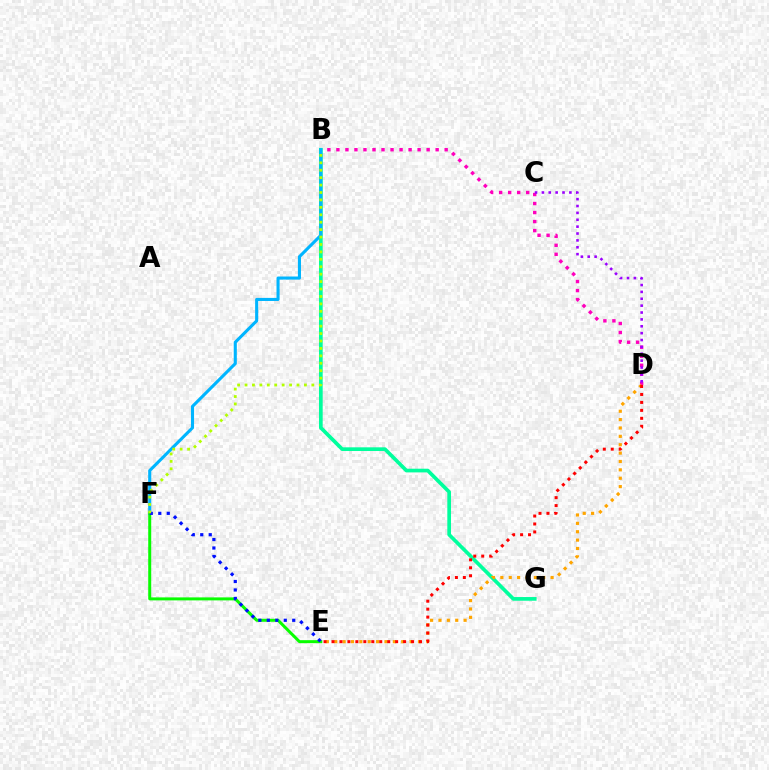{('B', 'D'): [{'color': '#ff00bd', 'line_style': 'dotted', 'thickness': 2.45}], ('B', 'G'): [{'color': '#00ff9d', 'line_style': 'solid', 'thickness': 2.66}], ('C', 'D'): [{'color': '#9b00ff', 'line_style': 'dotted', 'thickness': 1.87}], ('D', 'E'): [{'color': '#ffa500', 'line_style': 'dotted', 'thickness': 2.28}, {'color': '#ff0000', 'line_style': 'dotted', 'thickness': 2.16}], ('B', 'F'): [{'color': '#00b5ff', 'line_style': 'solid', 'thickness': 2.22}, {'color': '#b3ff00', 'line_style': 'dotted', 'thickness': 2.02}], ('E', 'F'): [{'color': '#08ff00', 'line_style': 'solid', 'thickness': 2.15}, {'color': '#0010ff', 'line_style': 'dotted', 'thickness': 2.3}]}